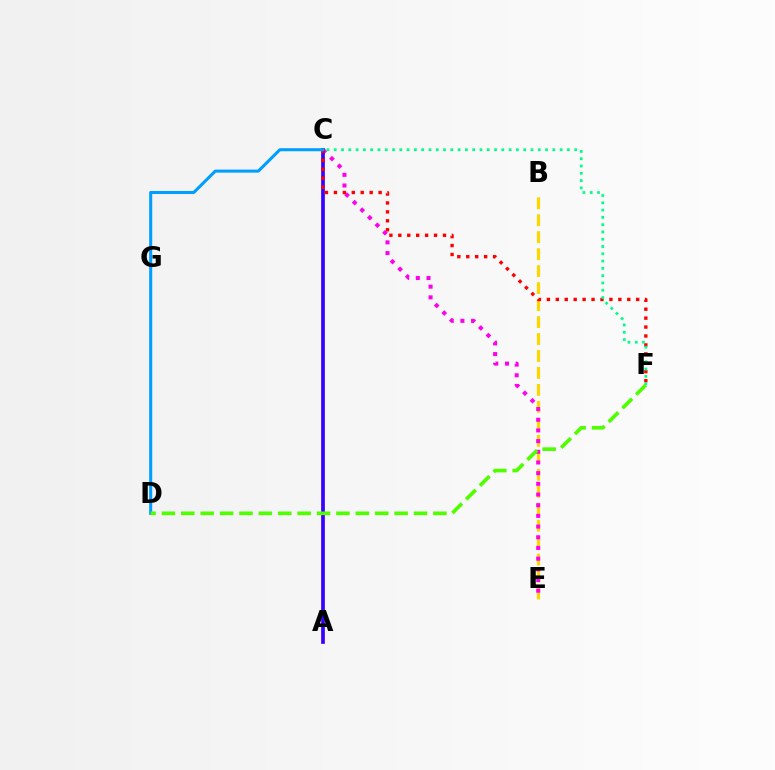{('B', 'E'): [{'color': '#ffd500', 'line_style': 'dashed', 'thickness': 2.31}], ('C', 'E'): [{'color': '#ff00ed', 'line_style': 'dotted', 'thickness': 2.9}], ('A', 'C'): [{'color': '#3700ff', 'line_style': 'solid', 'thickness': 2.66}], ('C', 'F'): [{'color': '#ff0000', 'line_style': 'dotted', 'thickness': 2.43}, {'color': '#00ff86', 'line_style': 'dotted', 'thickness': 1.98}], ('C', 'D'): [{'color': '#009eff', 'line_style': 'solid', 'thickness': 2.2}], ('D', 'F'): [{'color': '#4fff00', 'line_style': 'dashed', 'thickness': 2.63}]}